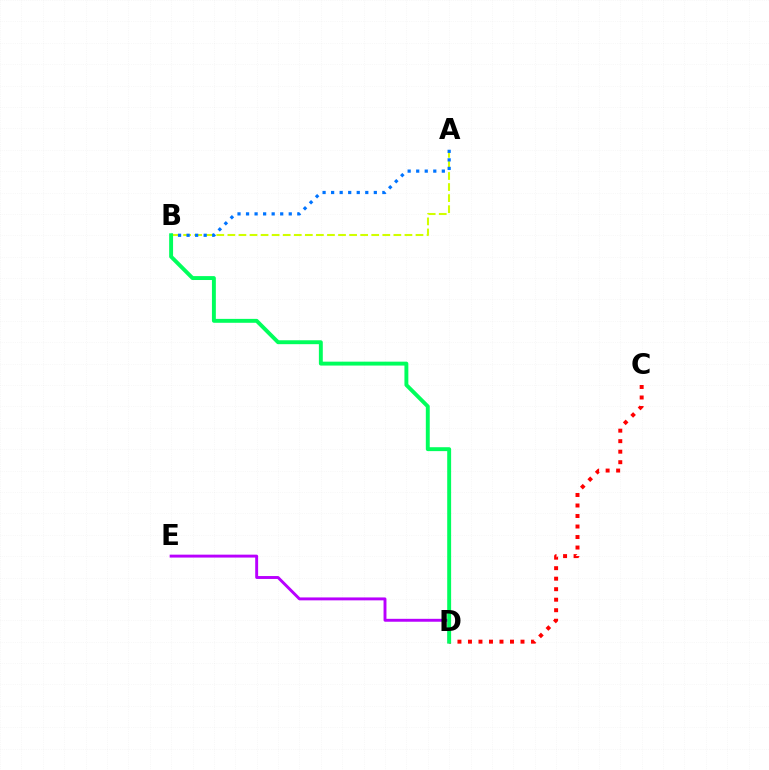{('C', 'D'): [{'color': '#ff0000', 'line_style': 'dotted', 'thickness': 2.86}], ('A', 'B'): [{'color': '#d1ff00', 'line_style': 'dashed', 'thickness': 1.5}, {'color': '#0074ff', 'line_style': 'dotted', 'thickness': 2.32}], ('D', 'E'): [{'color': '#b900ff', 'line_style': 'solid', 'thickness': 2.1}], ('B', 'D'): [{'color': '#00ff5c', 'line_style': 'solid', 'thickness': 2.81}]}